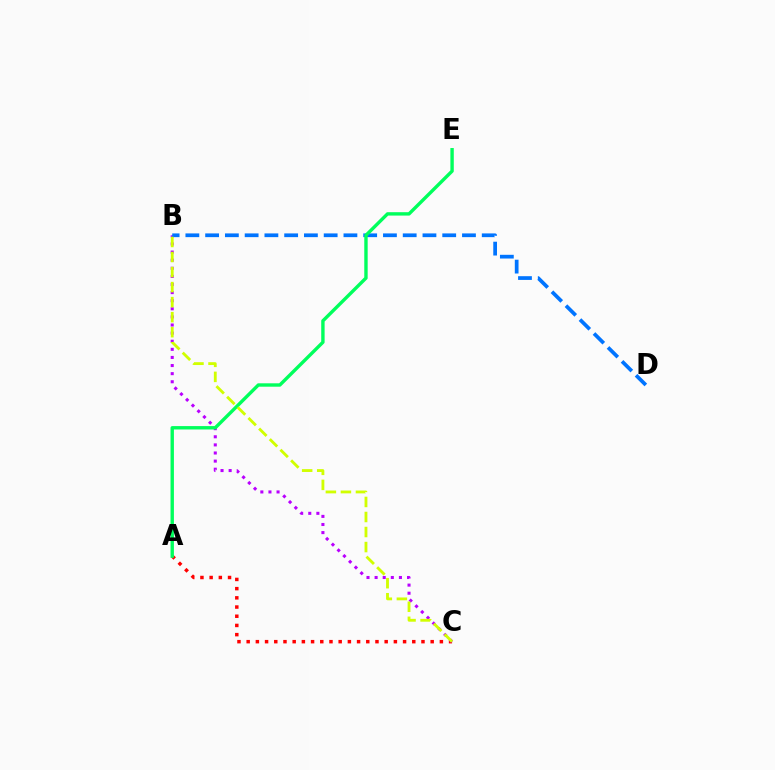{('A', 'C'): [{'color': '#ff0000', 'line_style': 'dotted', 'thickness': 2.5}], ('B', 'C'): [{'color': '#b900ff', 'line_style': 'dotted', 'thickness': 2.2}, {'color': '#d1ff00', 'line_style': 'dashed', 'thickness': 2.04}], ('B', 'D'): [{'color': '#0074ff', 'line_style': 'dashed', 'thickness': 2.68}], ('A', 'E'): [{'color': '#00ff5c', 'line_style': 'solid', 'thickness': 2.44}]}